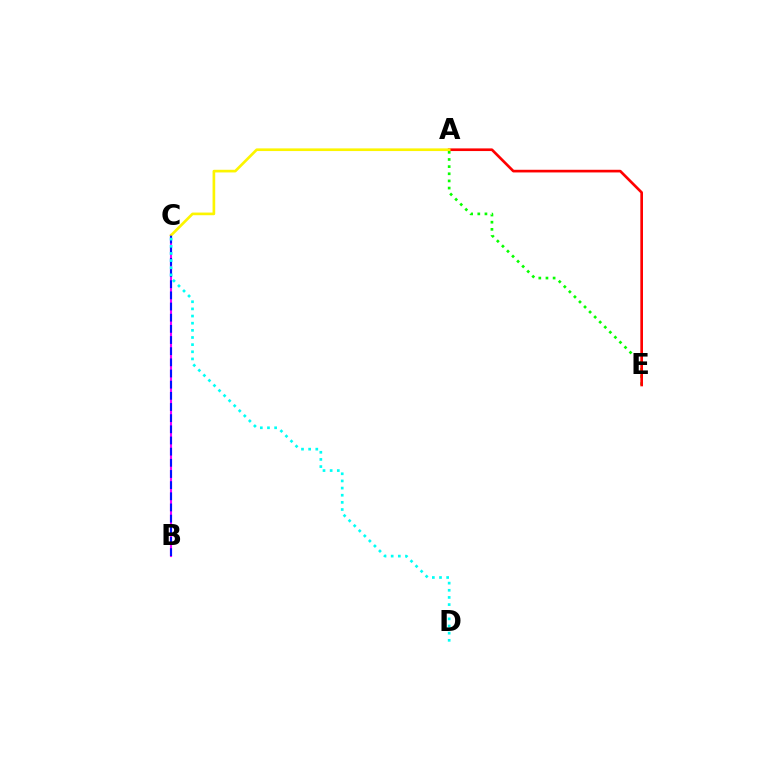{('A', 'E'): [{'color': '#08ff00', 'line_style': 'dotted', 'thickness': 1.94}, {'color': '#ff0000', 'line_style': 'solid', 'thickness': 1.91}], ('B', 'C'): [{'color': '#ee00ff', 'line_style': 'solid', 'thickness': 1.52}, {'color': '#0010ff', 'line_style': 'dashed', 'thickness': 1.52}], ('A', 'C'): [{'color': '#fcf500', 'line_style': 'solid', 'thickness': 1.92}], ('C', 'D'): [{'color': '#00fff6', 'line_style': 'dotted', 'thickness': 1.94}]}